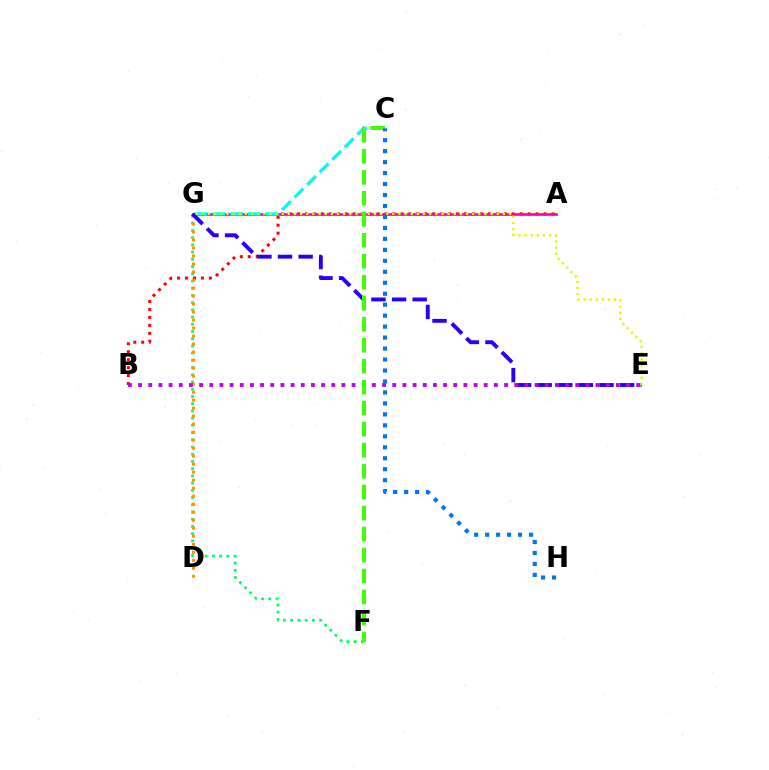{('A', 'B'): [{'color': '#ff0000', 'line_style': 'dotted', 'thickness': 2.16}], ('A', 'G'): [{'color': '#ff00ac', 'line_style': 'solid', 'thickness': 1.92}], ('F', 'G'): [{'color': '#00ff5c', 'line_style': 'dotted', 'thickness': 1.96}], ('C', 'G'): [{'color': '#00fff6', 'line_style': 'dashed', 'thickness': 2.41}], ('D', 'G'): [{'color': '#ff9400', 'line_style': 'dotted', 'thickness': 2.18}], ('E', 'G'): [{'color': '#2500ff', 'line_style': 'dashed', 'thickness': 2.8}, {'color': '#d1ff00', 'line_style': 'dotted', 'thickness': 1.67}], ('B', 'E'): [{'color': '#b900ff', 'line_style': 'dotted', 'thickness': 2.76}], ('C', 'F'): [{'color': '#3dff00', 'line_style': 'dashed', 'thickness': 2.85}], ('C', 'H'): [{'color': '#0074ff', 'line_style': 'dotted', 'thickness': 2.98}]}